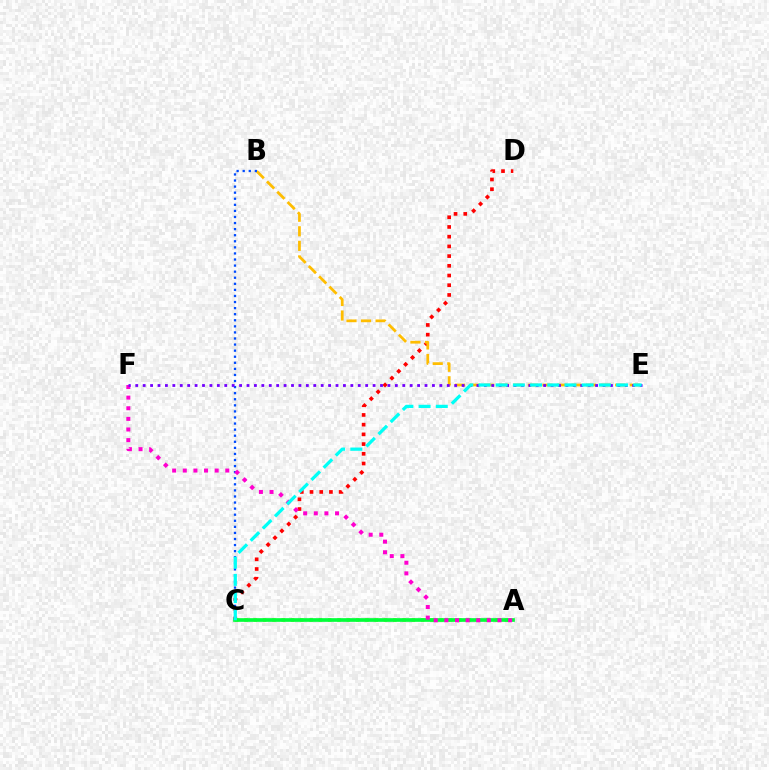{('C', 'D'): [{'color': '#ff0000', 'line_style': 'dotted', 'thickness': 2.64}], ('A', 'C'): [{'color': '#84ff00', 'line_style': 'dotted', 'thickness': 2.53}, {'color': '#00ff39', 'line_style': 'solid', 'thickness': 2.64}], ('B', 'E'): [{'color': '#ffbd00', 'line_style': 'dashed', 'thickness': 1.98}], ('B', 'C'): [{'color': '#004bff', 'line_style': 'dotted', 'thickness': 1.65}], ('A', 'F'): [{'color': '#ff00cf', 'line_style': 'dotted', 'thickness': 2.89}], ('E', 'F'): [{'color': '#7200ff', 'line_style': 'dotted', 'thickness': 2.02}], ('C', 'E'): [{'color': '#00fff6', 'line_style': 'dashed', 'thickness': 2.34}]}